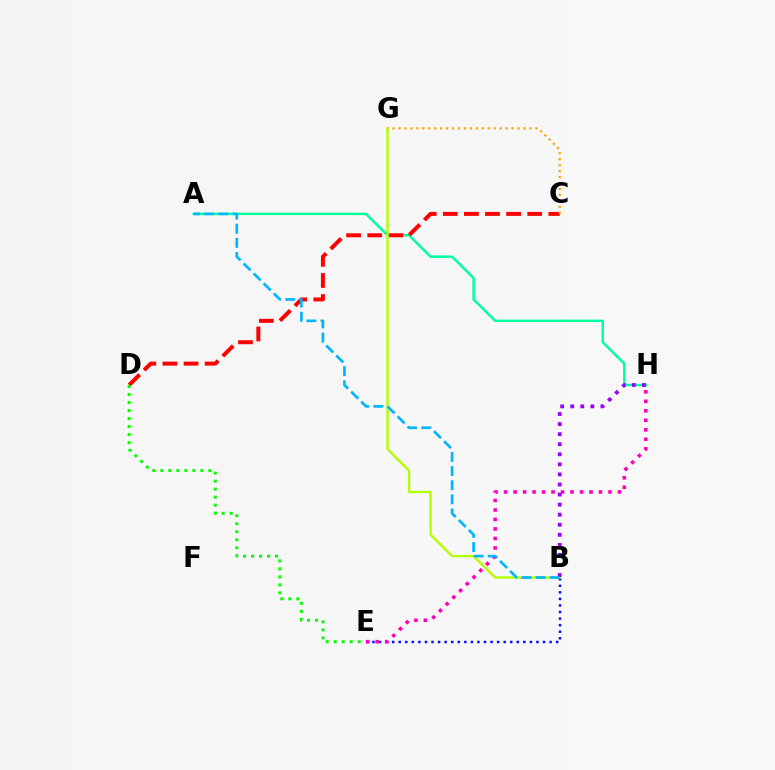{('B', 'E'): [{'color': '#0010ff', 'line_style': 'dotted', 'thickness': 1.78}], ('A', 'H'): [{'color': '#00ff9d', 'line_style': 'solid', 'thickness': 1.78}], ('E', 'H'): [{'color': '#ff00bd', 'line_style': 'dotted', 'thickness': 2.58}], ('C', 'D'): [{'color': '#ff0000', 'line_style': 'dashed', 'thickness': 2.87}], ('B', 'G'): [{'color': '#b3ff00', 'line_style': 'solid', 'thickness': 1.73}], ('B', 'H'): [{'color': '#9b00ff', 'line_style': 'dotted', 'thickness': 2.73}], ('C', 'G'): [{'color': '#ffa500', 'line_style': 'dotted', 'thickness': 1.62}], ('D', 'E'): [{'color': '#08ff00', 'line_style': 'dotted', 'thickness': 2.18}], ('A', 'B'): [{'color': '#00b5ff', 'line_style': 'dashed', 'thickness': 1.92}]}